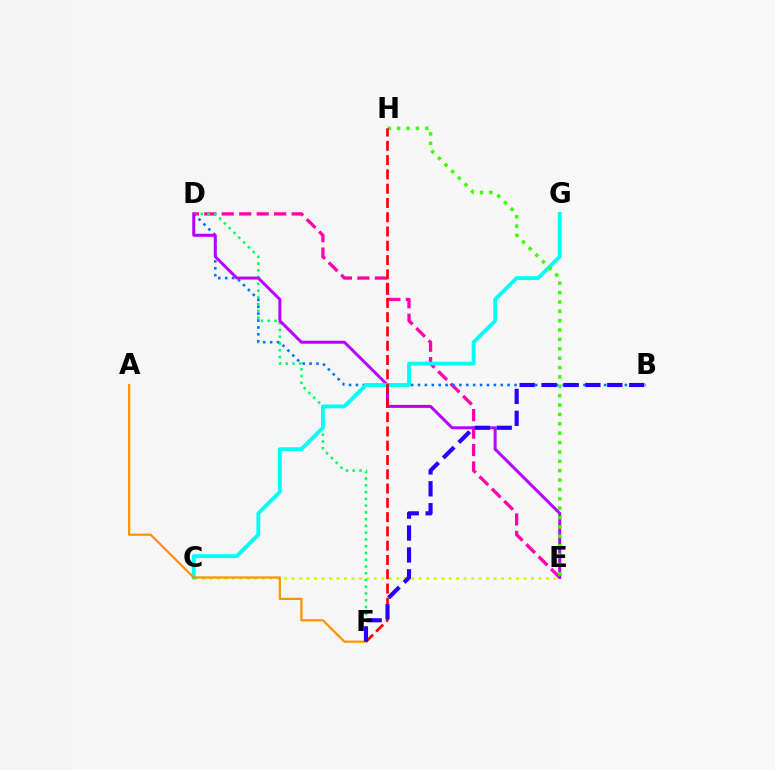{('D', 'E'): [{'color': '#ff00ac', 'line_style': 'dashed', 'thickness': 2.37}, {'color': '#b900ff', 'line_style': 'solid', 'thickness': 2.15}], ('C', 'E'): [{'color': '#d1ff00', 'line_style': 'dotted', 'thickness': 2.03}], ('D', 'F'): [{'color': '#00ff5c', 'line_style': 'dotted', 'thickness': 1.84}], ('B', 'D'): [{'color': '#0074ff', 'line_style': 'dotted', 'thickness': 1.87}], ('C', 'G'): [{'color': '#00fff6', 'line_style': 'solid', 'thickness': 2.78}], ('A', 'F'): [{'color': '#ff9400', 'line_style': 'solid', 'thickness': 1.62}], ('E', 'H'): [{'color': '#3dff00', 'line_style': 'dotted', 'thickness': 2.55}], ('F', 'H'): [{'color': '#ff0000', 'line_style': 'dashed', 'thickness': 1.94}], ('B', 'F'): [{'color': '#2500ff', 'line_style': 'dashed', 'thickness': 2.98}]}